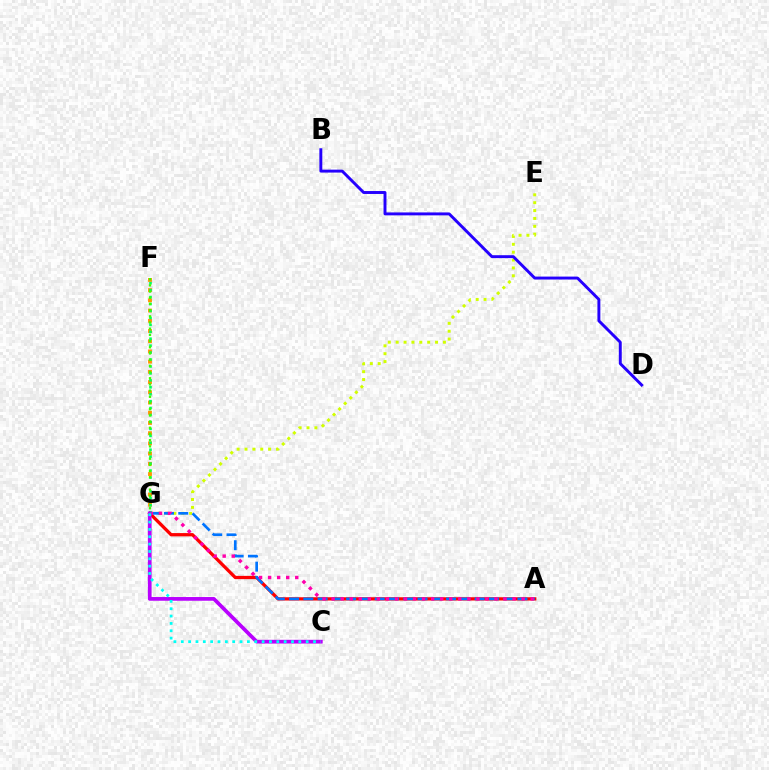{('E', 'G'): [{'color': '#d1ff00', 'line_style': 'dotted', 'thickness': 2.14}], ('A', 'G'): [{'color': '#ff0000', 'line_style': 'solid', 'thickness': 2.36}, {'color': '#0074ff', 'line_style': 'dashed', 'thickness': 1.94}, {'color': '#ff00ac', 'line_style': 'dotted', 'thickness': 2.46}], ('F', 'G'): [{'color': '#ff9400', 'line_style': 'dotted', 'thickness': 2.78}, {'color': '#00ff5c', 'line_style': 'dotted', 'thickness': 1.89}, {'color': '#3dff00', 'line_style': 'dotted', 'thickness': 1.68}], ('B', 'D'): [{'color': '#2500ff', 'line_style': 'solid', 'thickness': 2.11}], ('C', 'G'): [{'color': '#b900ff', 'line_style': 'solid', 'thickness': 2.68}, {'color': '#00fff6', 'line_style': 'dotted', 'thickness': 2.0}]}